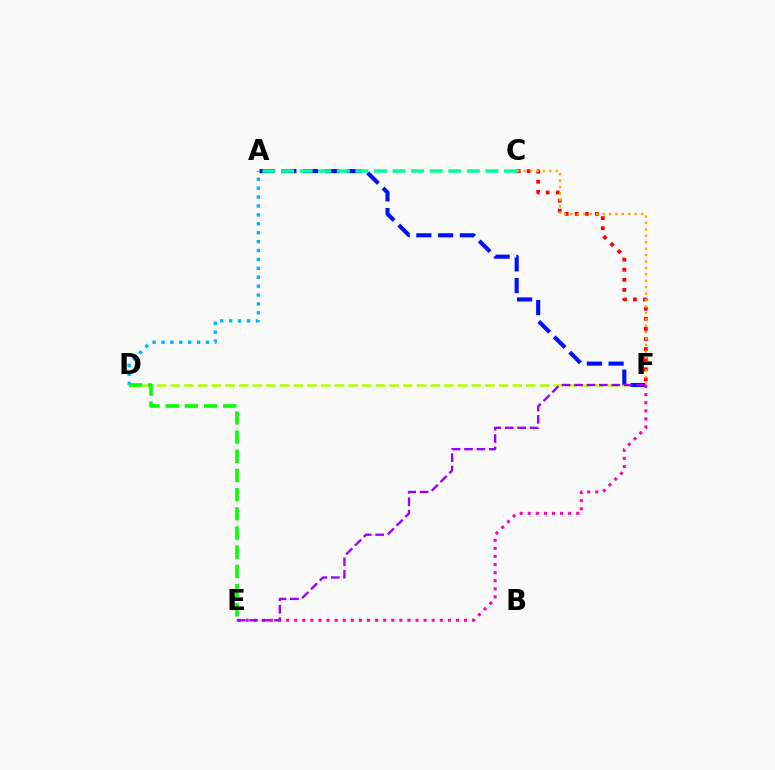{('C', 'F'): [{'color': '#ff0000', 'line_style': 'dotted', 'thickness': 2.74}, {'color': '#ffa500', 'line_style': 'dotted', 'thickness': 1.74}], ('D', 'F'): [{'color': '#b3ff00', 'line_style': 'dashed', 'thickness': 1.86}], ('A', 'F'): [{'color': '#0010ff', 'line_style': 'dashed', 'thickness': 2.96}], ('A', 'D'): [{'color': '#00b5ff', 'line_style': 'dotted', 'thickness': 2.42}], ('E', 'F'): [{'color': '#ff00bd', 'line_style': 'dotted', 'thickness': 2.2}, {'color': '#9b00ff', 'line_style': 'dashed', 'thickness': 1.69}], ('D', 'E'): [{'color': '#08ff00', 'line_style': 'dashed', 'thickness': 2.61}], ('A', 'C'): [{'color': '#00ff9d', 'line_style': 'dashed', 'thickness': 2.52}]}